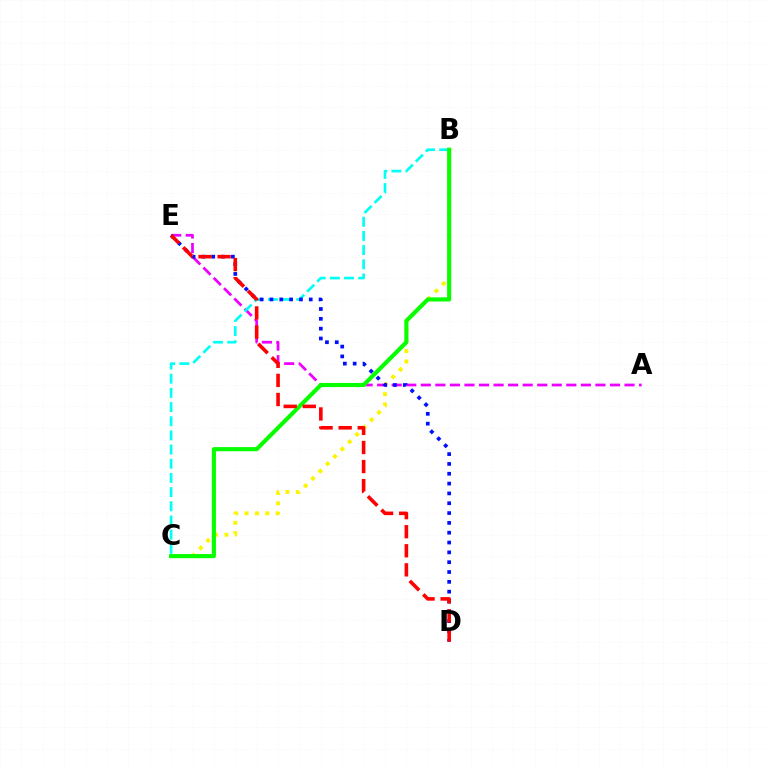{('B', 'C'): [{'color': '#fcf500', 'line_style': 'dotted', 'thickness': 2.82}, {'color': '#00fff6', 'line_style': 'dashed', 'thickness': 1.93}, {'color': '#08ff00', 'line_style': 'solid', 'thickness': 2.97}], ('A', 'E'): [{'color': '#ee00ff', 'line_style': 'dashed', 'thickness': 1.98}], ('D', 'E'): [{'color': '#0010ff', 'line_style': 'dotted', 'thickness': 2.67}, {'color': '#ff0000', 'line_style': 'dashed', 'thickness': 2.59}]}